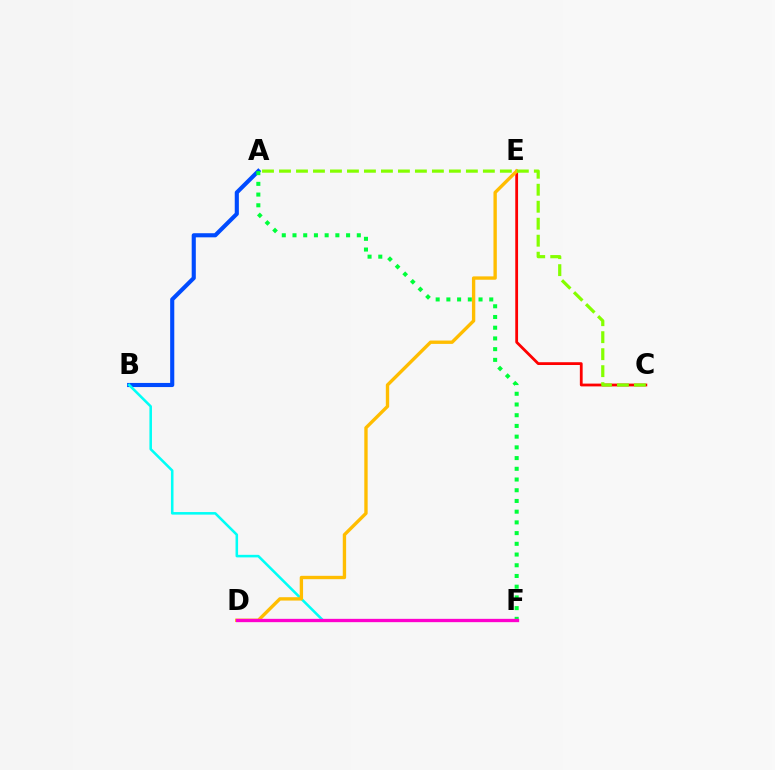{('A', 'B'): [{'color': '#004bff', 'line_style': 'solid', 'thickness': 2.96}], ('C', 'E'): [{'color': '#ff0000', 'line_style': 'solid', 'thickness': 2.01}], ('A', 'F'): [{'color': '#00ff39', 'line_style': 'dotted', 'thickness': 2.91}], ('B', 'F'): [{'color': '#00fff6', 'line_style': 'solid', 'thickness': 1.84}], ('D', 'E'): [{'color': '#ffbd00', 'line_style': 'solid', 'thickness': 2.42}], ('D', 'F'): [{'color': '#7200ff', 'line_style': 'dotted', 'thickness': 2.1}, {'color': '#ff00cf', 'line_style': 'solid', 'thickness': 2.39}], ('A', 'C'): [{'color': '#84ff00', 'line_style': 'dashed', 'thickness': 2.31}]}